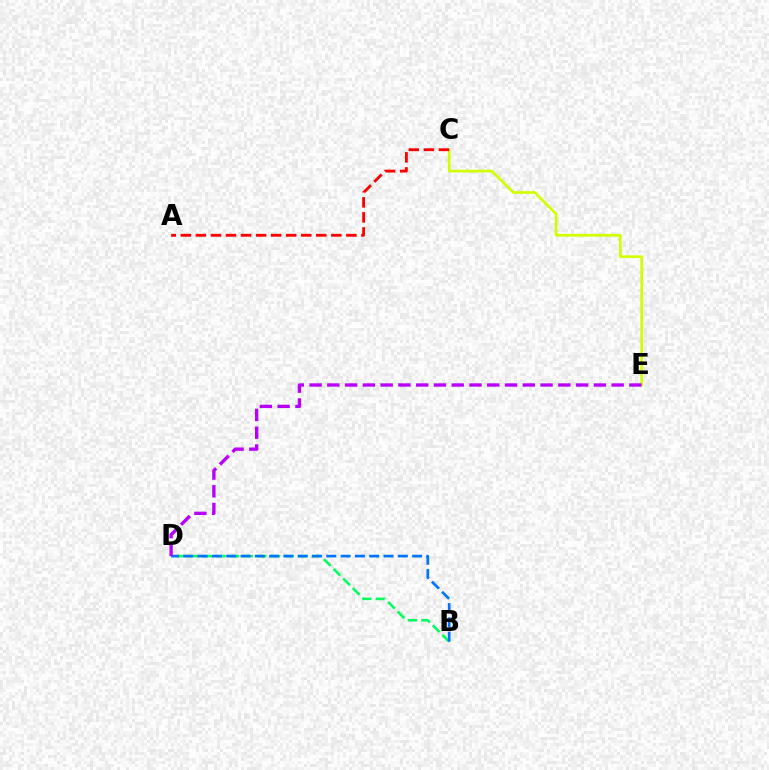{('B', 'D'): [{'color': '#00ff5c', 'line_style': 'dashed', 'thickness': 1.85}, {'color': '#0074ff', 'line_style': 'dashed', 'thickness': 1.94}], ('C', 'E'): [{'color': '#d1ff00', 'line_style': 'solid', 'thickness': 1.95}], ('D', 'E'): [{'color': '#b900ff', 'line_style': 'dashed', 'thickness': 2.41}], ('A', 'C'): [{'color': '#ff0000', 'line_style': 'dashed', 'thickness': 2.04}]}